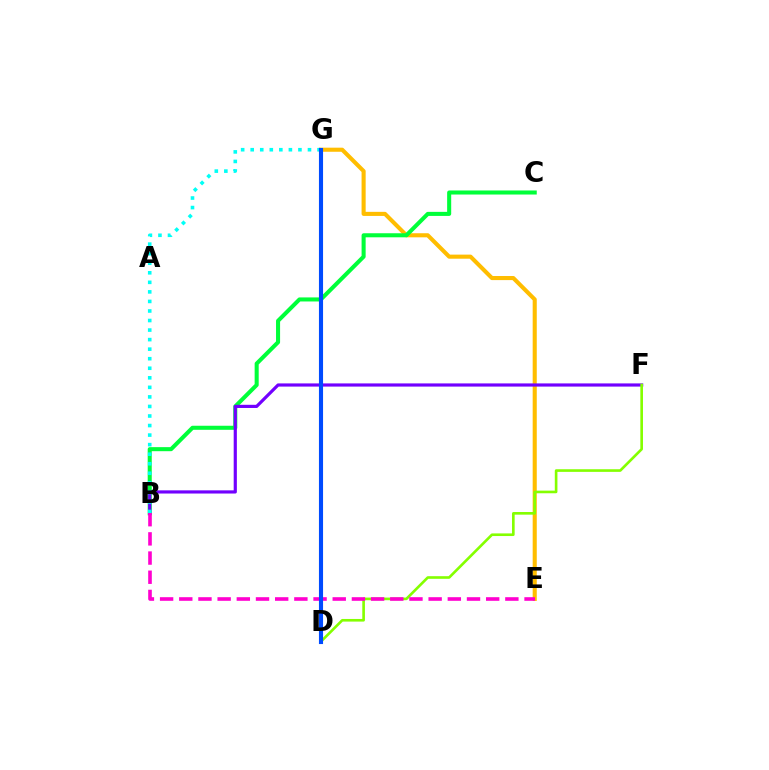{('E', 'G'): [{'color': '#ffbd00', 'line_style': 'solid', 'thickness': 2.94}], ('D', 'G'): [{'color': '#ff0000', 'line_style': 'solid', 'thickness': 1.54}, {'color': '#004bff', 'line_style': 'solid', 'thickness': 2.96}], ('B', 'C'): [{'color': '#00ff39', 'line_style': 'solid', 'thickness': 2.92}], ('B', 'F'): [{'color': '#7200ff', 'line_style': 'solid', 'thickness': 2.29}], ('D', 'F'): [{'color': '#84ff00', 'line_style': 'solid', 'thickness': 1.9}], ('B', 'G'): [{'color': '#00fff6', 'line_style': 'dotted', 'thickness': 2.59}], ('B', 'E'): [{'color': '#ff00cf', 'line_style': 'dashed', 'thickness': 2.61}]}